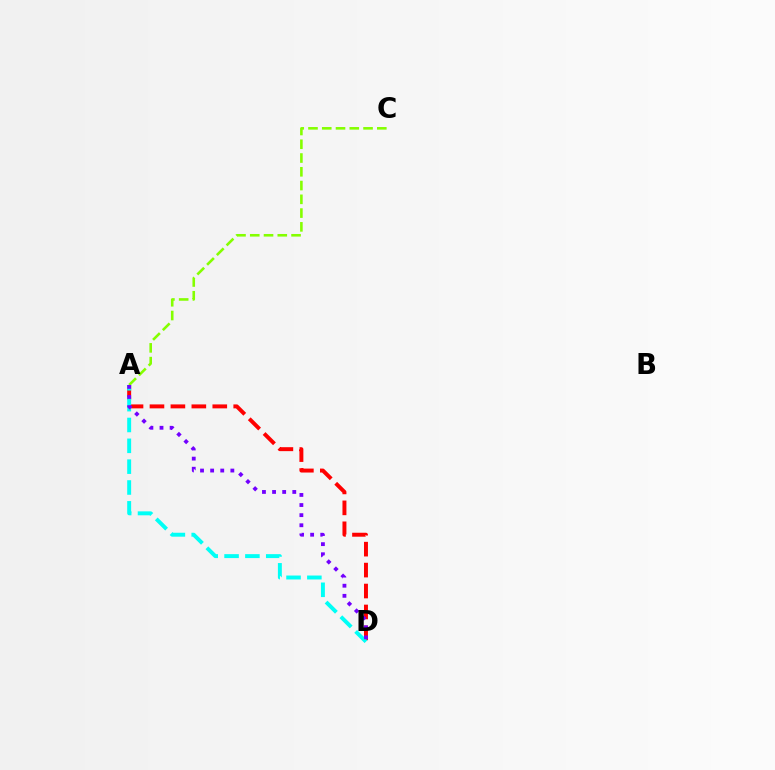{('A', 'C'): [{'color': '#84ff00', 'line_style': 'dashed', 'thickness': 1.87}], ('A', 'D'): [{'color': '#ff0000', 'line_style': 'dashed', 'thickness': 2.84}, {'color': '#00fff6', 'line_style': 'dashed', 'thickness': 2.83}, {'color': '#7200ff', 'line_style': 'dotted', 'thickness': 2.75}]}